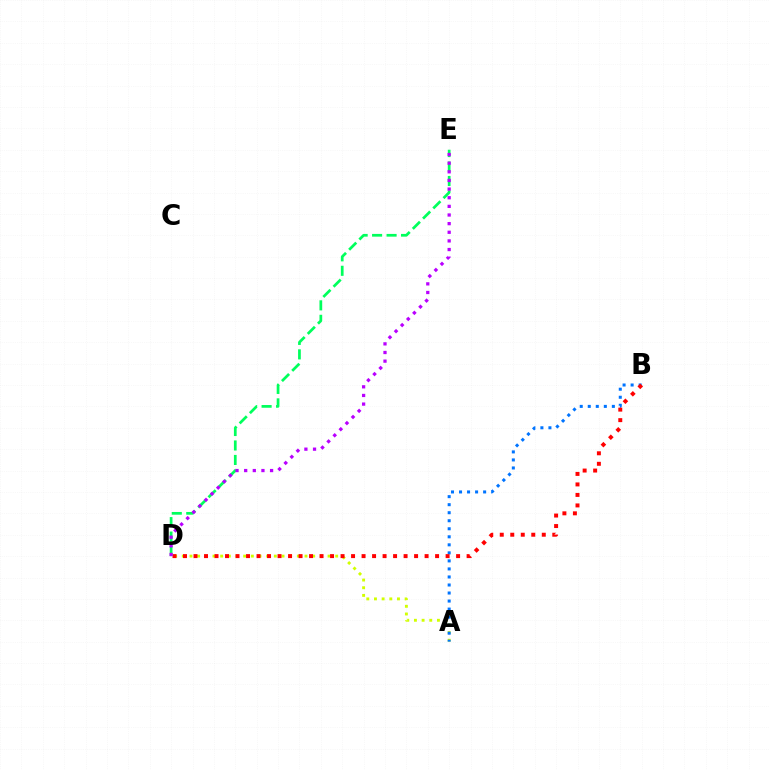{('A', 'D'): [{'color': '#d1ff00', 'line_style': 'dotted', 'thickness': 2.08}], ('A', 'B'): [{'color': '#0074ff', 'line_style': 'dotted', 'thickness': 2.18}], ('D', 'E'): [{'color': '#00ff5c', 'line_style': 'dashed', 'thickness': 1.97}, {'color': '#b900ff', 'line_style': 'dotted', 'thickness': 2.35}], ('B', 'D'): [{'color': '#ff0000', 'line_style': 'dotted', 'thickness': 2.85}]}